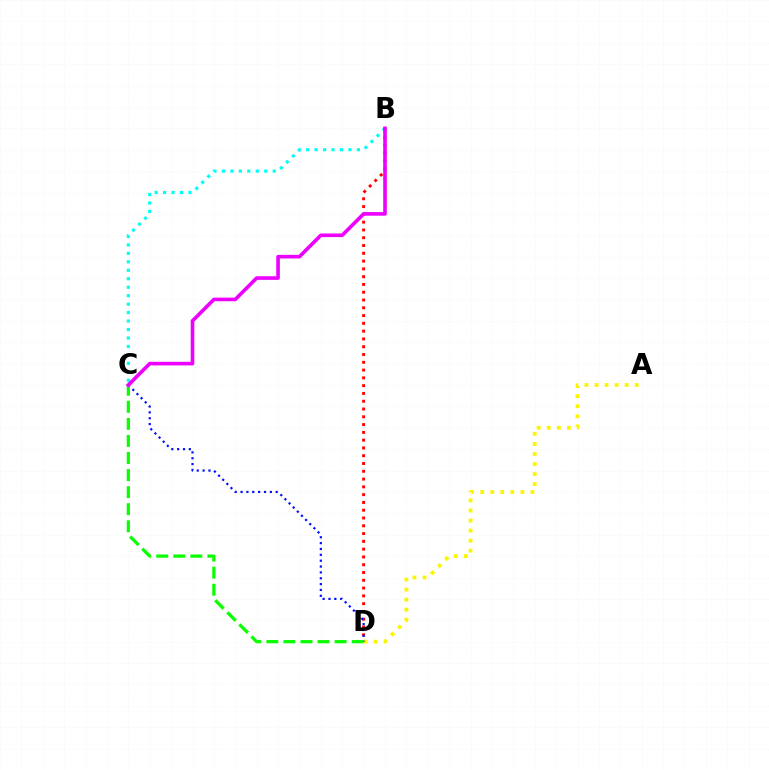{('B', 'C'): [{'color': '#00fff6', 'line_style': 'dotted', 'thickness': 2.3}, {'color': '#ee00ff', 'line_style': 'solid', 'thickness': 2.61}], ('B', 'D'): [{'color': '#ff0000', 'line_style': 'dotted', 'thickness': 2.12}], ('A', 'D'): [{'color': '#fcf500', 'line_style': 'dotted', 'thickness': 2.73}], ('C', 'D'): [{'color': '#0010ff', 'line_style': 'dotted', 'thickness': 1.59}, {'color': '#08ff00', 'line_style': 'dashed', 'thickness': 2.32}]}